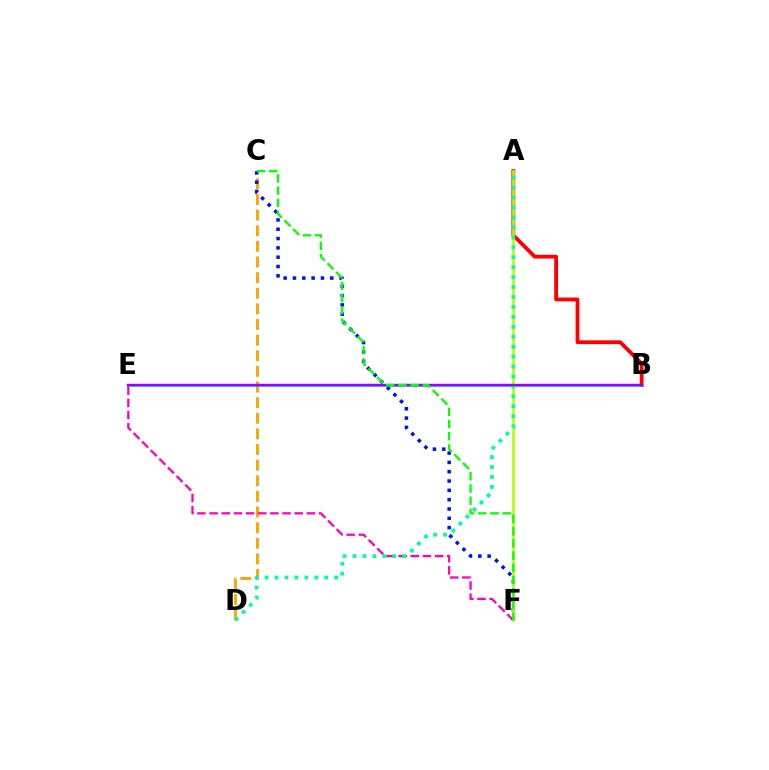{('C', 'D'): [{'color': '#ffa500', 'line_style': 'dashed', 'thickness': 2.12}], ('C', 'F'): [{'color': '#0010ff', 'line_style': 'dotted', 'thickness': 2.53}, {'color': '#08ff00', 'line_style': 'dashed', 'thickness': 1.66}], ('A', 'B'): [{'color': '#ff0000', 'line_style': 'solid', 'thickness': 2.74}], ('E', 'F'): [{'color': '#ff00bd', 'line_style': 'dashed', 'thickness': 1.65}], ('A', 'F'): [{'color': '#b3ff00', 'line_style': 'solid', 'thickness': 1.89}], ('B', 'E'): [{'color': '#00b5ff', 'line_style': 'solid', 'thickness': 1.87}, {'color': '#9b00ff', 'line_style': 'solid', 'thickness': 1.73}], ('A', 'D'): [{'color': '#00ff9d', 'line_style': 'dotted', 'thickness': 2.7}]}